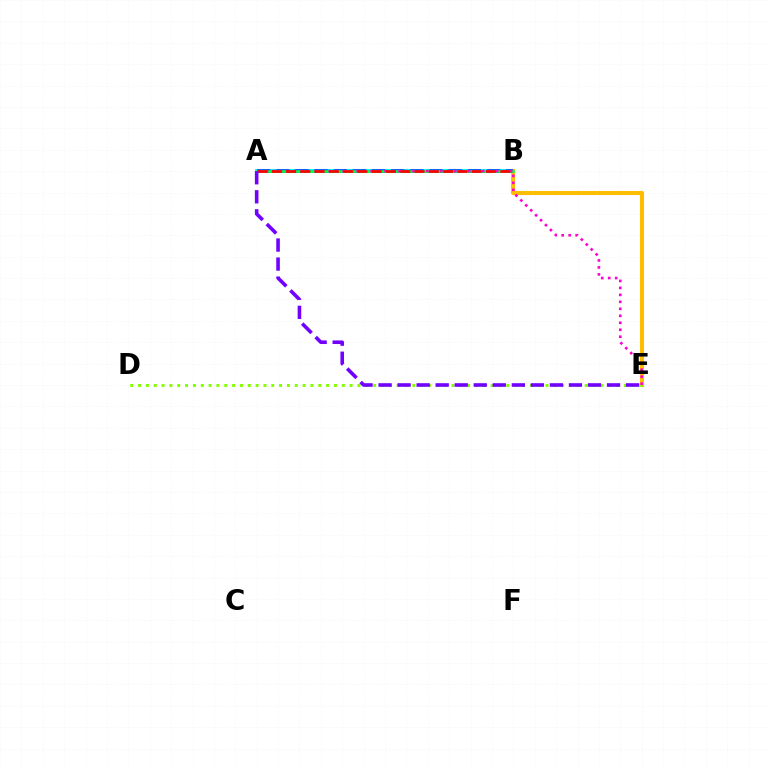{('A', 'B'): [{'color': '#00fff6', 'line_style': 'solid', 'thickness': 2.9}, {'color': '#004bff', 'line_style': 'dashed', 'thickness': 2.6}, {'color': '#00ff39', 'line_style': 'solid', 'thickness': 1.88}, {'color': '#ff0000', 'line_style': 'dashed', 'thickness': 1.94}], ('B', 'E'): [{'color': '#ffbd00', 'line_style': 'solid', 'thickness': 2.95}], ('D', 'E'): [{'color': '#84ff00', 'line_style': 'dotted', 'thickness': 2.13}], ('A', 'E'): [{'color': '#ff00cf', 'line_style': 'dotted', 'thickness': 1.9}, {'color': '#7200ff', 'line_style': 'dashed', 'thickness': 2.59}]}